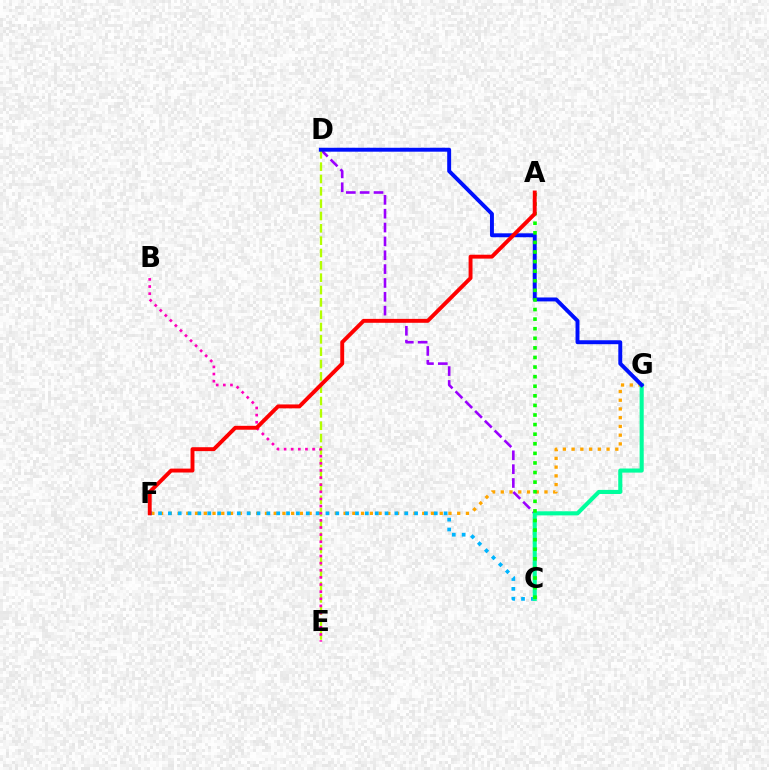{('F', 'G'): [{'color': '#ffa500', 'line_style': 'dotted', 'thickness': 2.37}], ('C', 'F'): [{'color': '#00b5ff', 'line_style': 'dotted', 'thickness': 2.68}], ('C', 'D'): [{'color': '#9b00ff', 'line_style': 'dashed', 'thickness': 1.88}], ('D', 'E'): [{'color': '#b3ff00', 'line_style': 'dashed', 'thickness': 1.68}], ('C', 'G'): [{'color': '#00ff9d', 'line_style': 'solid', 'thickness': 2.95}], ('D', 'G'): [{'color': '#0010ff', 'line_style': 'solid', 'thickness': 2.83}], ('A', 'C'): [{'color': '#08ff00', 'line_style': 'dotted', 'thickness': 2.61}], ('B', 'E'): [{'color': '#ff00bd', 'line_style': 'dotted', 'thickness': 1.94}], ('A', 'F'): [{'color': '#ff0000', 'line_style': 'solid', 'thickness': 2.81}]}